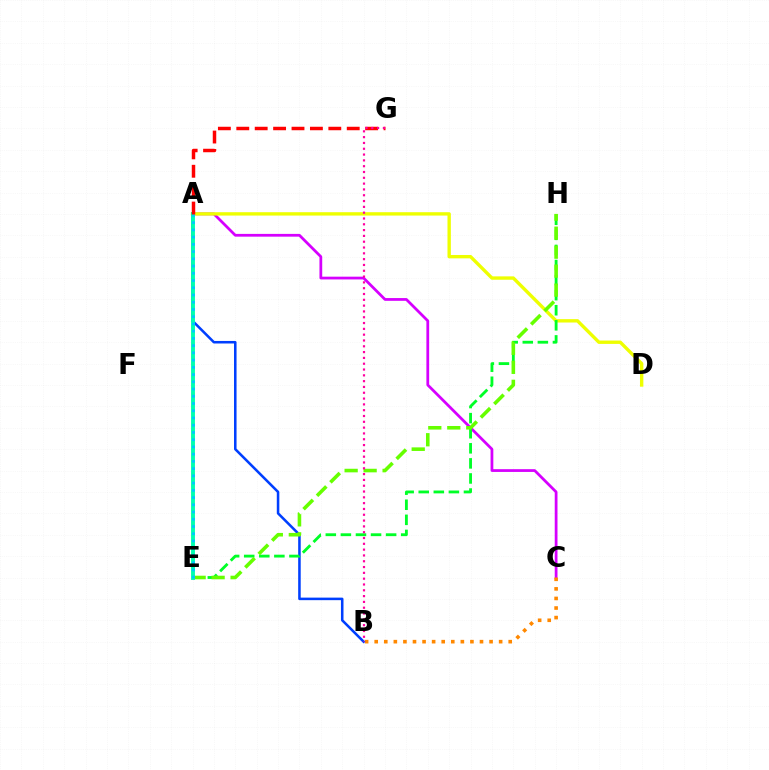{('A', 'C'): [{'color': '#d600ff', 'line_style': 'solid', 'thickness': 1.99}], ('B', 'C'): [{'color': '#ff8800', 'line_style': 'dotted', 'thickness': 2.6}], ('A', 'D'): [{'color': '#eeff00', 'line_style': 'solid', 'thickness': 2.43}], ('A', 'B'): [{'color': '#003fff', 'line_style': 'solid', 'thickness': 1.83}], ('A', 'E'): [{'color': '#4f00ff', 'line_style': 'dotted', 'thickness': 1.65}, {'color': '#00ffaf', 'line_style': 'solid', 'thickness': 2.79}, {'color': '#00c7ff', 'line_style': 'dotted', 'thickness': 1.97}], ('E', 'H'): [{'color': '#00ff27', 'line_style': 'dashed', 'thickness': 2.05}, {'color': '#66ff00', 'line_style': 'dashed', 'thickness': 2.58}], ('A', 'G'): [{'color': '#ff0000', 'line_style': 'dashed', 'thickness': 2.5}], ('B', 'G'): [{'color': '#ff00a0', 'line_style': 'dotted', 'thickness': 1.58}]}